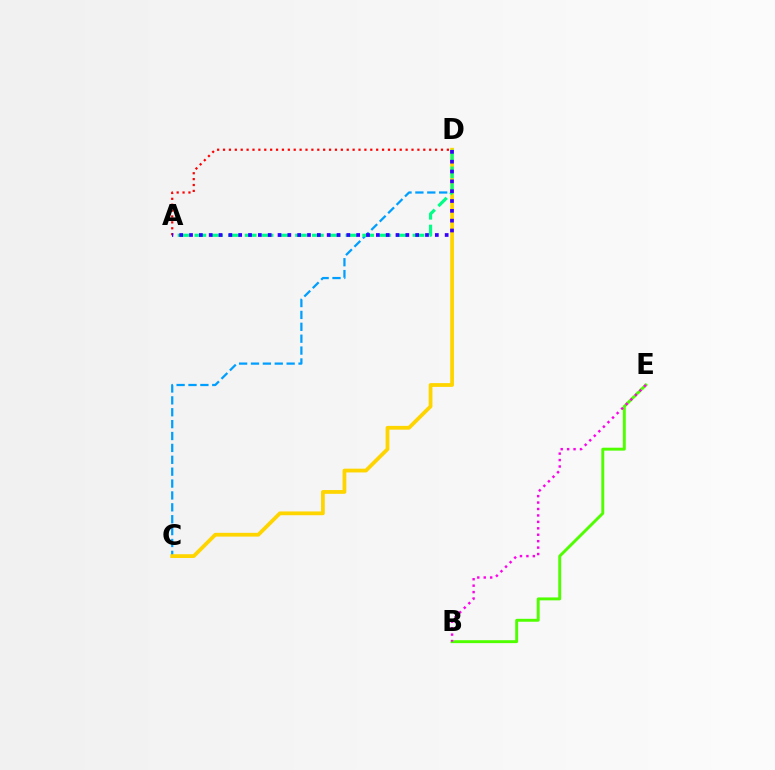{('B', 'E'): [{'color': '#4fff00', 'line_style': 'solid', 'thickness': 2.1}, {'color': '#ff00ed', 'line_style': 'dotted', 'thickness': 1.75}], ('C', 'D'): [{'color': '#009eff', 'line_style': 'dashed', 'thickness': 1.61}, {'color': '#ffd500', 'line_style': 'solid', 'thickness': 2.72}], ('A', 'D'): [{'color': '#00ff86', 'line_style': 'dashed', 'thickness': 2.28}, {'color': '#ff0000', 'line_style': 'dotted', 'thickness': 1.6}, {'color': '#3700ff', 'line_style': 'dotted', 'thickness': 2.67}]}